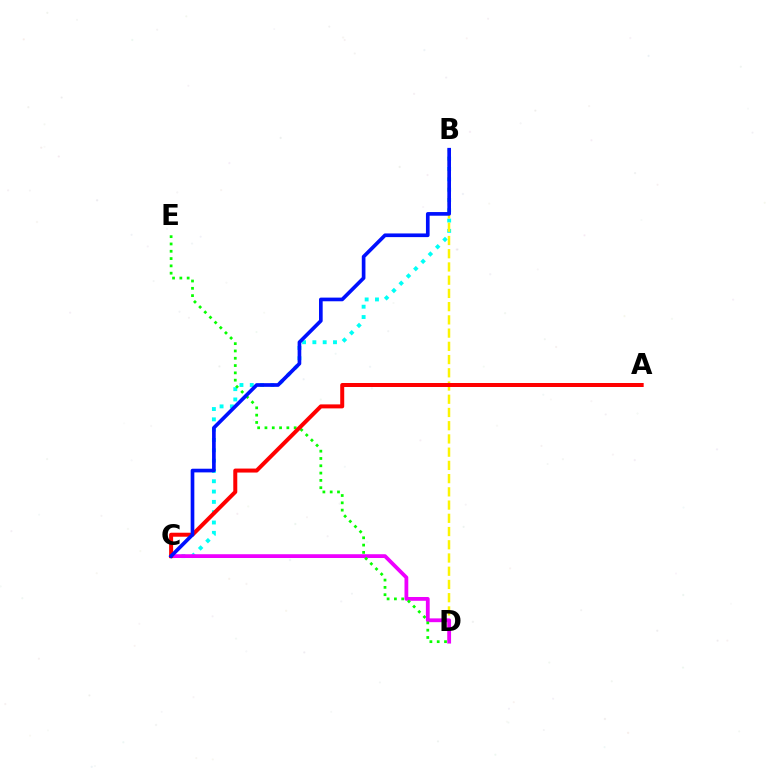{('B', 'C'): [{'color': '#00fff6', 'line_style': 'dotted', 'thickness': 2.8}, {'color': '#0010ff', 'line_style': 'solid', 'thickness': 2.64}], ('B', 'D'): [{'color': '#fcf500', 'line_style': 'dashed', 'thickness': 1.8}], ('C', 'D'): [{'color': '#ee00ff', 'line_style': 'solid', 'thickness': 2.73}], ('D', 'E'): [{'color': '#08ff00', 'line_style': 'dotted', 'thickness': 1.98}], ('A', 'C'): [{'color': '#ff0000', 'line_style': 'solid', 'thickness': 2.88}]}